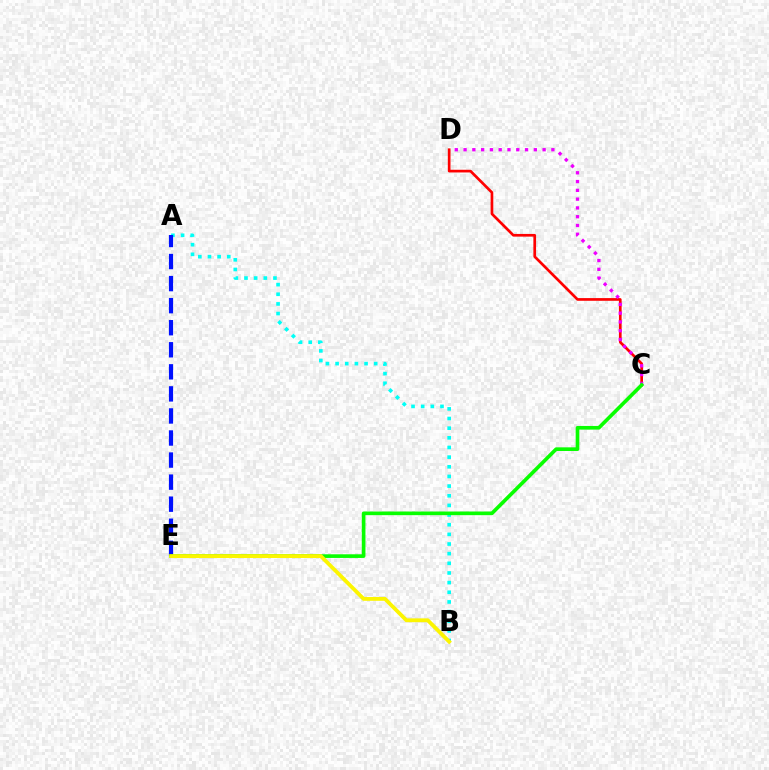{('C', 'D'): [{'color': '#ff0000', 'line_style': 'solid', 'thickness': 1.94}, {'color': '#ee00ff', 'line_style': 'dotted', 'thickness': 2.39}], ('A', 'B'): [{'color': '#00fff6', 'line_style': 'dotted', 'thickness': 2.62}], ('A', 'E'): [{'color': '#0010ff', 'line_style': 'dashed', 'thickness': 3.0}], ('C', 'E'): [{'color': '#08ff00', 'line_style': 'solid', 'thickness': 2.63}], ('B', 'E'): [{'color': '#fcf500', 'line_style': 'solid', 'thickness': 2.75}]}